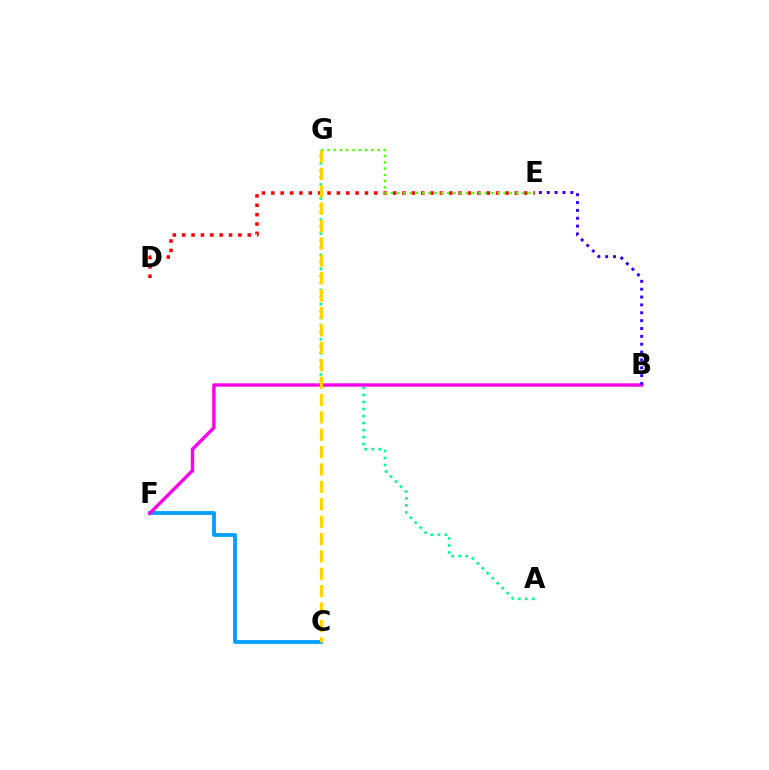{('A', 'G'): [{'color': '#00ff86', 'line_style': 'dotted', 'thickness': 1.91}], ('D', 'E'): [{'color': '#ff0000', 'line_style': 'dotted', 'thickness': 2.54}], ('E', 'G'): [{'color': '#4fff00', 'line_style': 'dotted', 'thickness': 1.7}], ('C', 'F'): [{'color': '#009eff', 'line_style': 'solid', 'thickness': 2.73}], ('B', 'F'): [{'color': '#ff00ed', 'line_style': 'solid', 'thickness': 2.44}], ('B', 'E'): [{'color': '#3700ff', 'line_style': 'dotted', 'thickness': 2.14}], ('C', 'G'): [{'color': '#ffd500', 'line_style': 'dashed', 'thickness': 2.36}]}